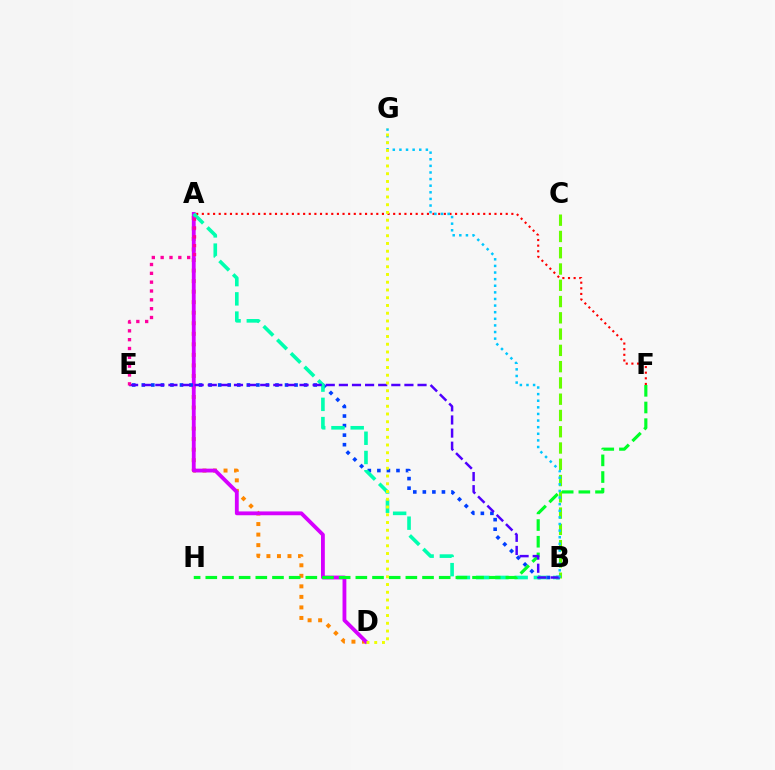{('B', 'C'): [{'color': '#66ff00', 'line_style': 'dashed', 'thickness': 2.21}], ('A', 'F'): [{'color': '#ff0000', 'line_style': 'dotted', 'thickness': 1.53}], ('A', 'D'): [{'color': '#ff8800', 'line_style': 'dotted', 'thickness': 2.86}, {'color': '#d600ff', 'line_style': 'solid', 'thickness': 2.75}], ('B', 'E'): [{'color': '#003fff', 'line_style': 'dotted', 'thickness': 2.59}, {'color': '#4f00ff', 'line_style': 'dashed', 'thickness': 1.78}], ('A', 'B'): [{'color': '#00ffaf', 'line_style': 'dashed', 'thickness': 2.61}], ('F', 'H'): [{'color': '#00ff27', 'line_style': 'dashed', 'thickness': 2.26}], ('A', 'E'): [{'color': '#ff00a0', 'line_style': 'dotted', 'thickness': 2.4}], ('B', 'G'): [{'color': '#00c7ff', 'line_style': 'dotted', 'thickness': 1.8}], ('D', 'G'): [{'color': '#eeff00', 'line_style': 'dotted', 'thickness': 2.11}]}